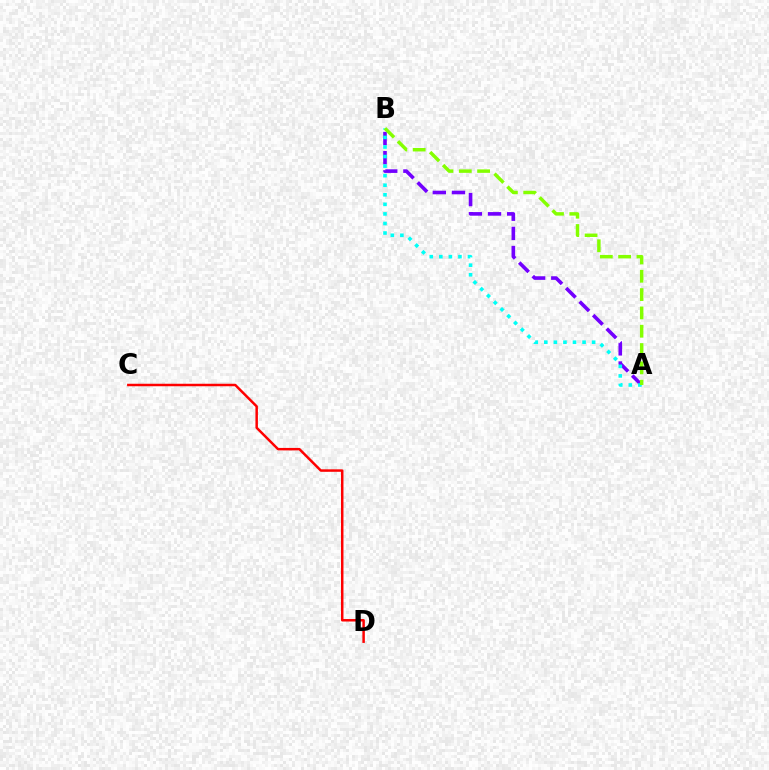{('A', 'B'): [{'color': '#7200ff', 'line_style': 'dashed', 'thickness': 2.6}, {'color': '#00fff6', 'line_style': 'dotted', 'thickness': 2.6}, {'color': '#84ff00', 'line_style': 'dashed', 'thickness': 2.49}], ('C', 'D'): [{'color': '#ff0000', 'line_style': 'solid', 'thickness': 1.79}]}